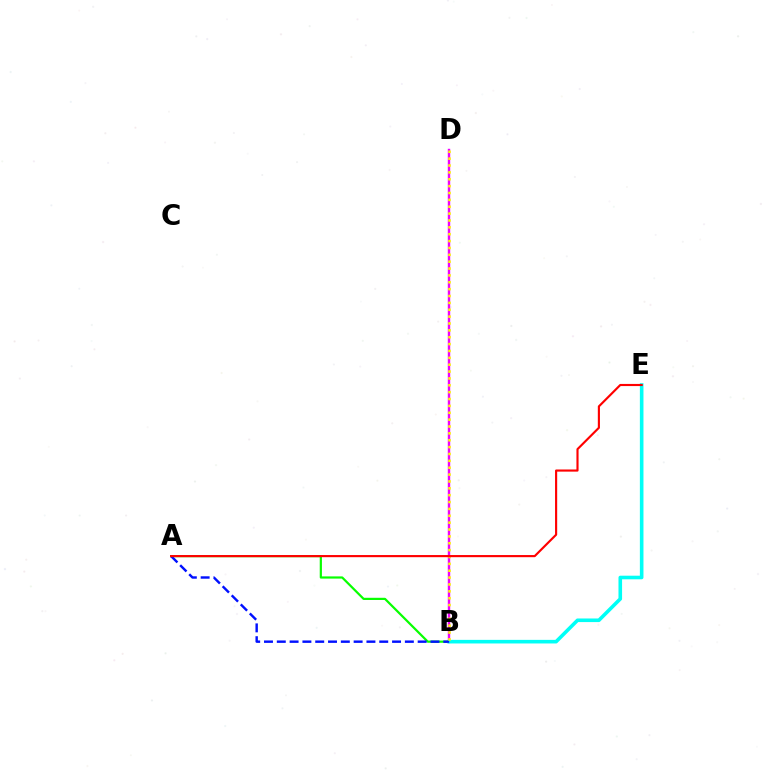{('A', 'B'): [{'color': '#08ff00', 'line_style': 'solid', 'thickness': 1.59}, {'color': '#0010ff', 'line_style': 'dashed', 'thickness': 1.74}], ('B', 'D'): [{'color': '#ee00ff', 'line_style': 'solid', 'thickness': 1.74}, {'color': '#fcf500', 'line_style': 'dotted', 'thickness': 1.87}], ('B', 'E'): [{'color': '#00fff6', 'line_style': 'solid', 'thickness': 2.59}], ('A', 'E'): [{'color': '#ff0000', 'line_style': 'solid', 'thickness': 1.54}]}